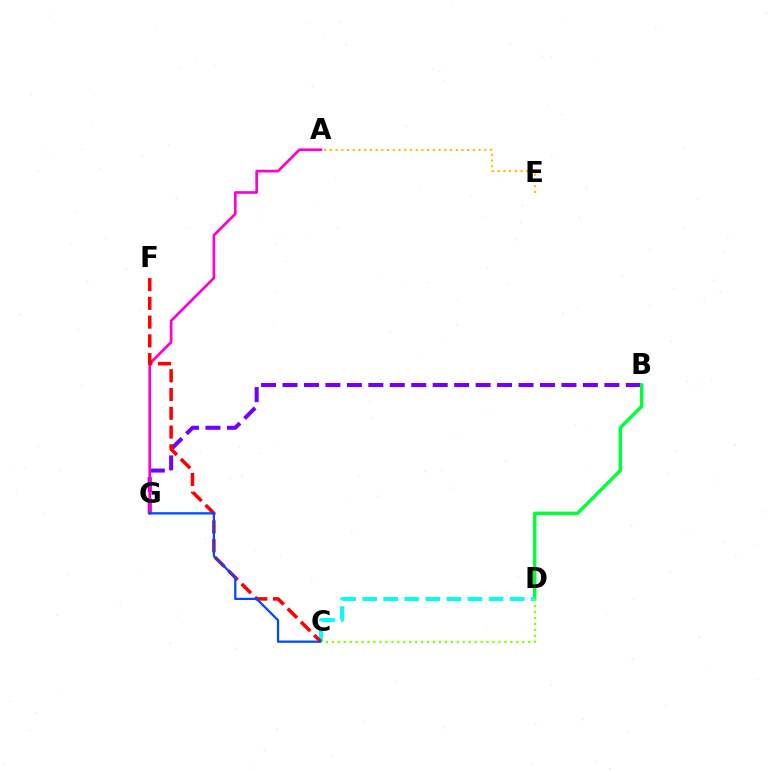{('A', 'E'): [{'color': '#ffbd00', 'line_style': 'dotted', 'thickness': 1.55}], ('B', 'G'): [{'color': '#7200ff', 'line_style': 'dashed', 'thickness': 2.92}], ('B', 'D'): [{'color': '#00ff39', 'line_style': 'solid', 'thickness': 2.47}], ('A', 'G'): [{'color': '#ff00cf', 'line_style': 'solid', 'thickness': 1.94}], ('C', 'D'): [{'color': '#00fff6', 'line_style': 'dashed', 'thickness': 2.86}, {'color': '#84ff00', 'line_style': 'dotted', 'thickness': 1.62}], ('C', 'F'): [{'color': '#ff0000', 'line_style': 'dashed', 'thickness': 2.55}], ('C', 'G'): [{'color': '#004bff', 'line_style': 'solid', 'thickness': 1.63}]}